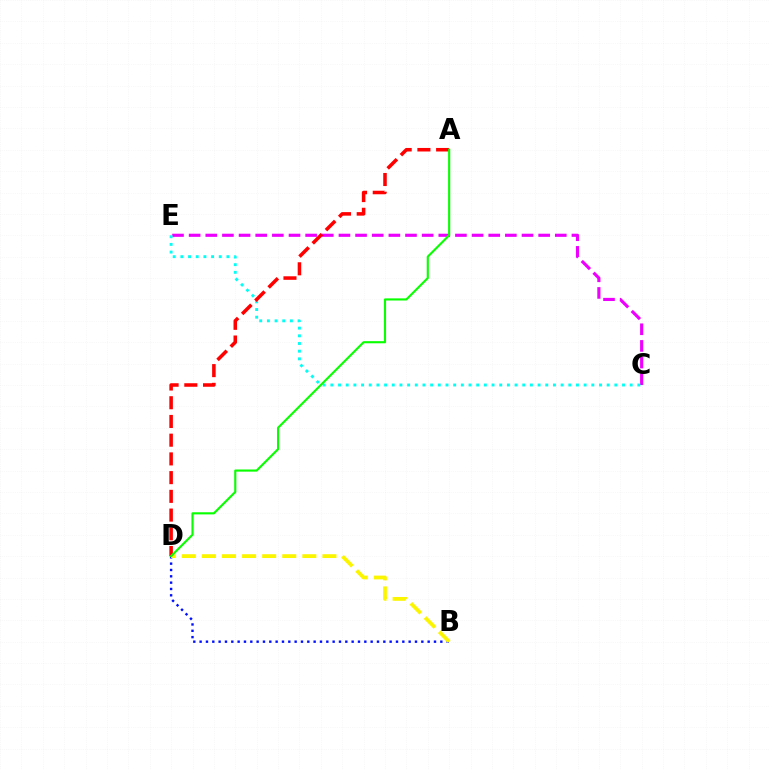{('B', 'D'): [{'color': '#0010ff', 'line_style': 'dotted', 'thickness': 1.72}, {'color': '#fcf500', 'line_style': 'dashed', 'thickness': 2.73}], ('C', 'E'): [{'color': '#ee00ff', 'line_style': 'dashed', 'thickness': 2.26}, {'color': '#00fff6', 'line_style': 'dotted', 'thickness': 2.09}], ('A', 'D'): [{'color': '#ff0000', 'line_style': 'dashed', 'thickness': 2.54}, {'color': '#08ff00', 'line_style': 'solid', 'thickness': 1.53}]}